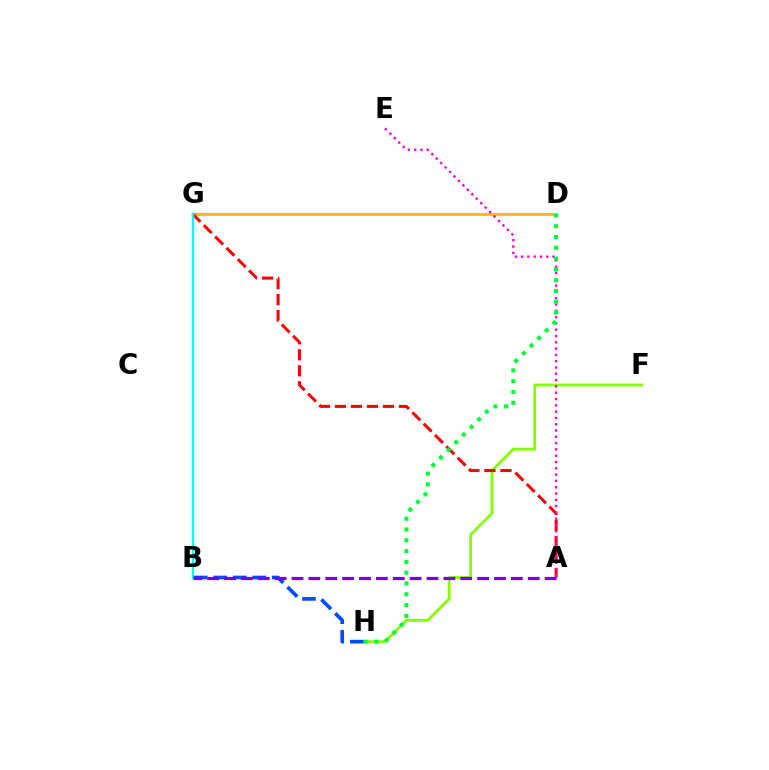{('D', 'G'): [{'color': '#ffbd00', 'line_style': 'solid', 'thickness': 2.24}], ('F', 'H'): [{'color': '#84ff00', 'line_style': 'solid', 'thickness': 2.01}], ('A', 'G'): [{'color': '#ff0000', 'line_style': 'dashed', 'thickness': 2.17}], ('B', 'G'): [{'color': '#00fff6', 'line_style': 'solid', 'thickness': 1.71}], ('B', 'H'): [{'color': '#004bff', 'line_style': 'dashed', 'thickness': 2.65}], ('A', 'E'): [{'color': '#ff00cf', 'line_style': 'dotted', 'thickness': 1.71}], ('D', 'H'): [{'color': '#00ff39', 'line_style': 'dotted', 'thickness': 2.93}], ('A', 'B'): [{'color': '#7200ff', 'line_style': 'dashed', 'thickness': 2.29}]}